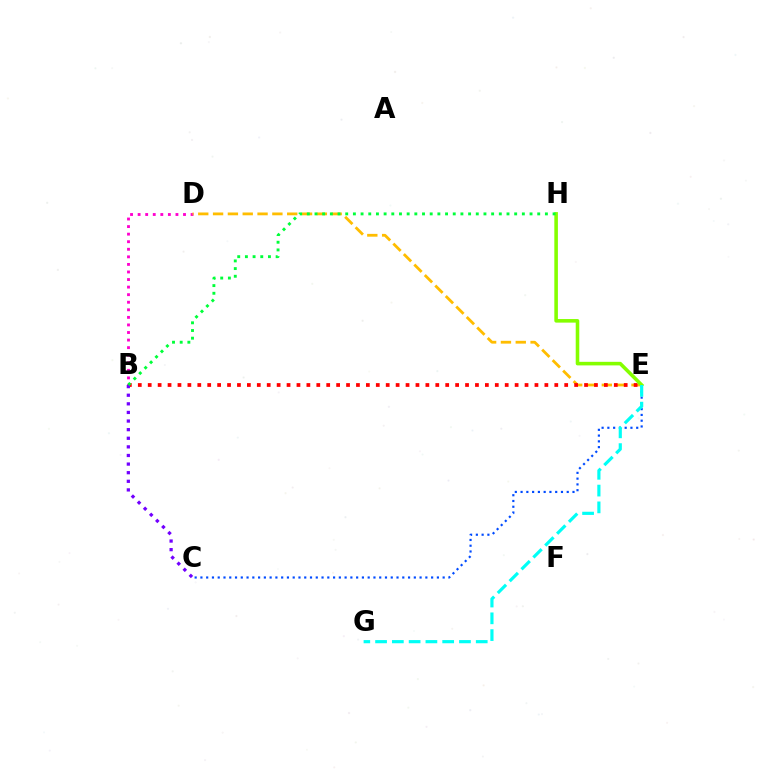{('C', 'E'): [{'color': '#004bff', 'line_style': 'dotted', 'thickness': 1.57}], ('B', 'D'): [{'color': '#ff00cf', 'line_style': 'dotted', 'thickness': 2.06}], ('D', 'E'): [{'color': '#ffbd00', 'line_style': 'dashed', 'thickness': 2.01}], ('B', 'E'): [{'color': '#ff0000', 'line_style': 'dotted', 'thickness': 2.69}], ('E', 'H'): [{'color': '#84ff00', 'line_style': 'solid', 'thickness': 2.57}], ('E', 'G'): [{'color': '#00fff6', 'line_style': 'dashed', 'thickness': 2.28}], ('B', 'C'): [{'color': '#7200ff', 'line_style': 'dotted', 'thickness': 2.34}], ('B', 'H'): [{'color': '#00ff39', 'line_style': 'dotted', 'thickness': 2.09}]}